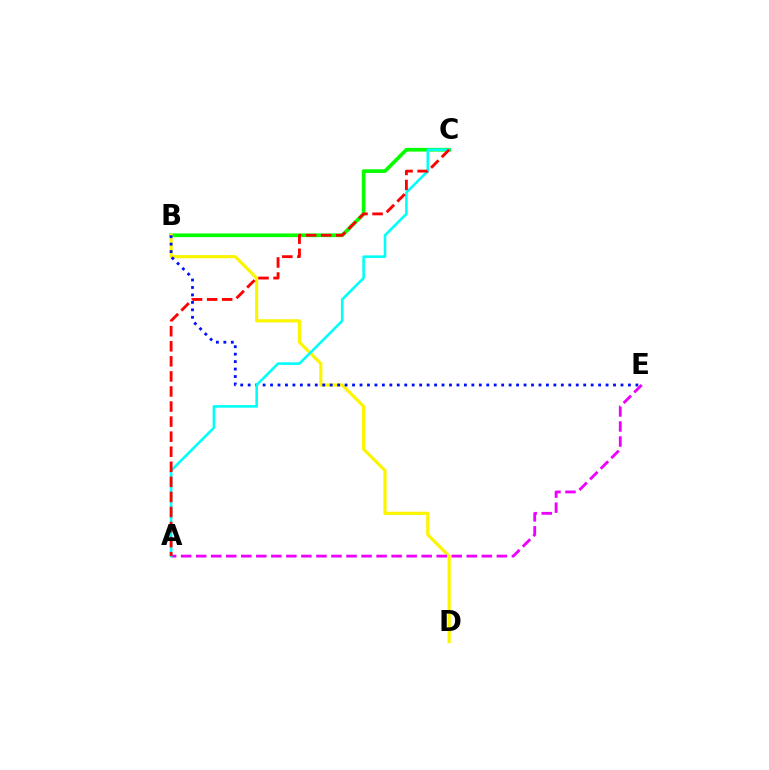{('B', 'C'): [{'color': '#08ff00', 'line_style': 'solid', 'thickness': 2.67}], ('B', 'D'): [{'color': '#fcf500', 'line_style': 'solid', 'thickness': 2.29}], ('B', 'E'): [{'color': '#0010ff', 'line_style': 'dotted', 'thickness': 2.03}], ('A', 'E'): [{'color': '#ee00ff', 'line_style': 'dashed', 'thickness': 2.04}], ('A', 'C'): [{'color': '#00fff6', 'line_style': 'solid', 'thickness': 1.86}, {'color': '#ff0000', 'line_style': 'dashed', 'thickness': 2.05}]}